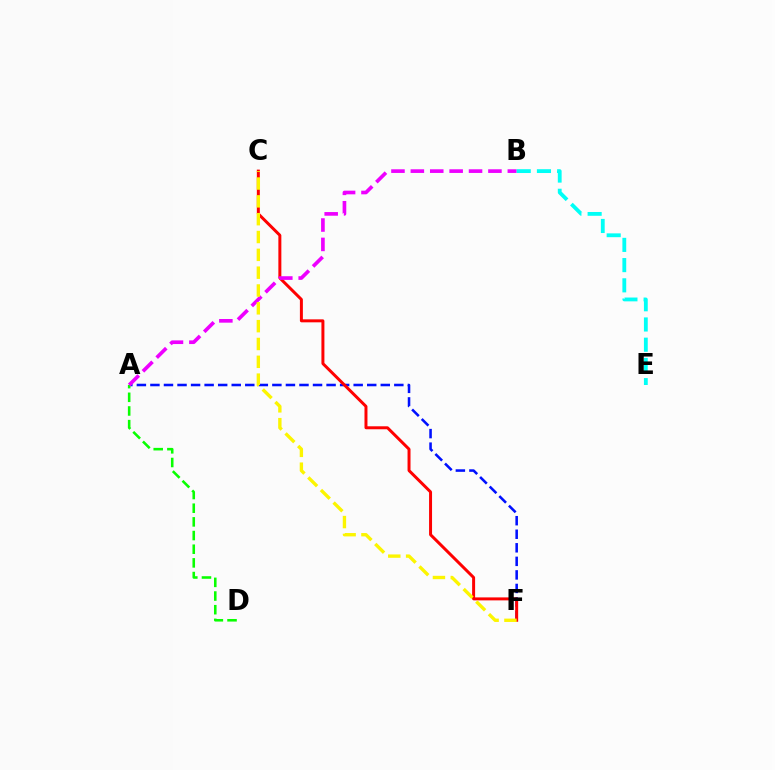{('A', 'F'): [{'color': '#0010ff', 'line_style': 'dashed', 'thickness': 1.84}], ('C', 'F'): [{'color': '#ff0000', 'line_style': 'solid', 'thickness': 2.14}, {'color': '#fcf500', 'line_style': 'dashed', 'thickness': 2.42}], ('A', 'D'): [{'color': '#08ff00', 'line_style': 'dashed', 'thickness': 1.86}], ('A', 'B'): [{'color': '#ee00ff', 'line_style': 'dashed', 'thickness': 2.63}], ('B', 'E'): [{'color': '#00fff6', 'line_style': 'dashed', 'thickness': 2.75}]}